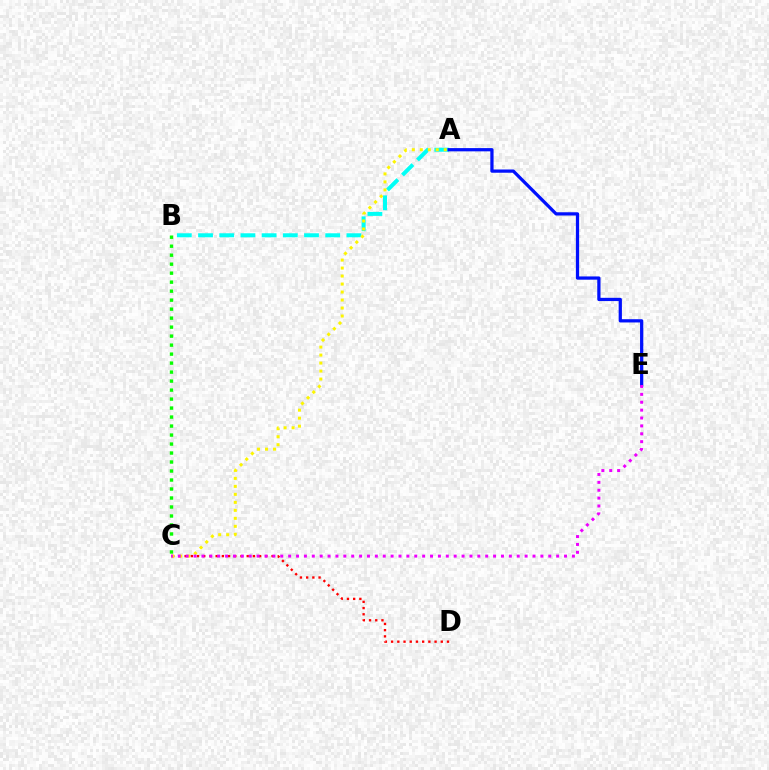{('C', 'D'): [{'color': '#ff0000', 'line_style': 'dotted', 'thickness': 1.69}], ('A', 'B'): [{'color': '#00fff6', 'line_style': 'dashed', 'thickness': 2.88}], ('A', 'E'): [{'color': '#0010ff', 'line_style': 'solid', 'thickness': 2.34}], ('B', 'C'): [{'color': '#08ff00', 'line_style': 'dotted', 'thickness': 2.44}], ('A', 'C'): [{'color': '#fcf500', 'line_style': 'dotted', 'thickness': 2.17}], ('C', 'E'): [{'color': '#ee00ff', 'line_style': 'dotted', 'thickness': 2.14}]}